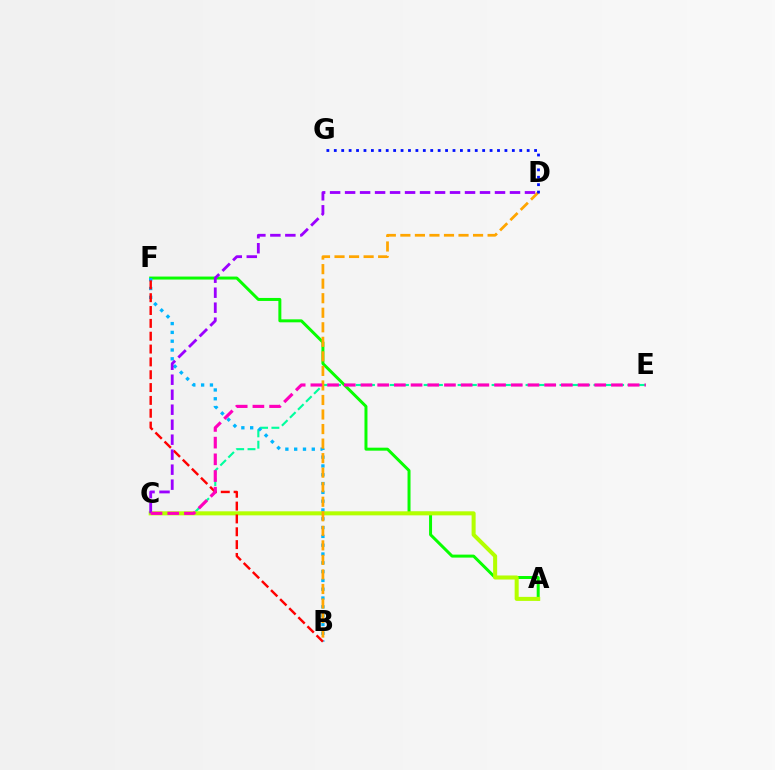{('A', 'F'): [{'color': '#08ff00', 'line_style': 'solid', 'thickness': 2.15}], ('C', 'E'): [{'color': '#00ff9d', 'line_style': 'dashed', 'thickness': 1.54}, {'color': '#ff00bd', 'line_style': 'dashed', 'thickness': 2.27}], ('B', 'F'): [{'color': '#00b5ff', 'line_style': 'dotted', 'thickness': 2.39}, {'color': '#ff0000', 'line_style': 'dashed', 'thickness': 1.74}], ('A', 'C'): [{'color': '#b3ff00', 'line_style': 'solid', 'thickness': 2.91}], ('B', 'D'): [{'color': '#ffa500', 'line_style': 'dashed', 'thickness': 1.98}], ('D', 'G'): [{'color': '#0010ff', 'line_style': 'dotted', 'thickness': 2.02}], ('C', 'D'): [{'color': '#9b00ff', 'line_style': 'dashed', 'thickness': 2.04}]}